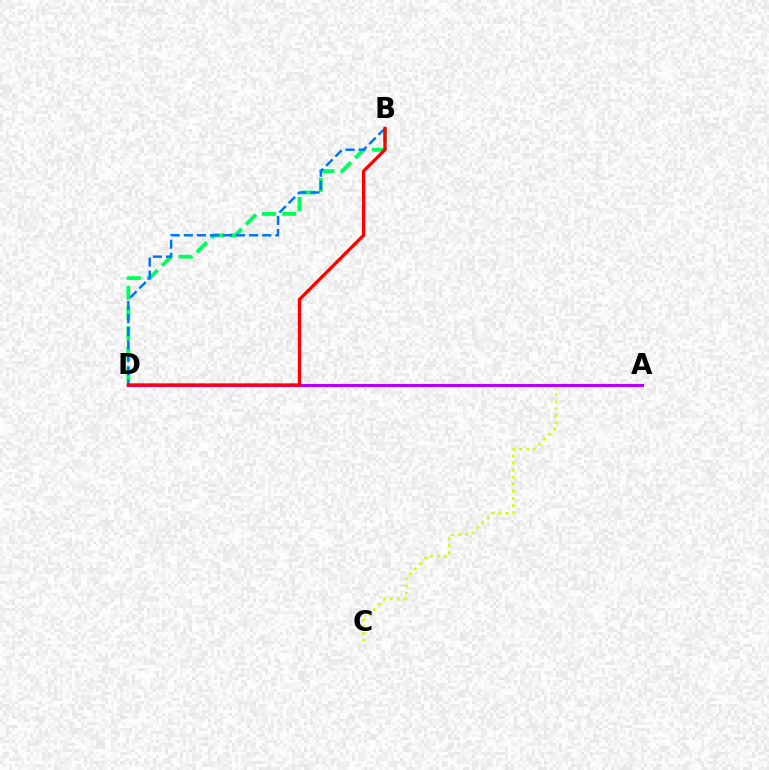{('B', 'D'): [{'color': '#00ff5c', 'line_style': 'dashed', 'thickness': 2.75}, {'color': '#0074ff', 'line_style': 'dashed', 'thickness': 1.78}, {'color': '#ff0000', 'line_style': 'solid', 'thickness': 2.37}], ('A', 'C'): [{'color': '#d1ff00', 'line_style': 'dotted', 'thickness': 1.92}], ('A', 'D'): [{'color': '#b900ff', 'line_style': 'solid', 'thickness': 2.16}]}